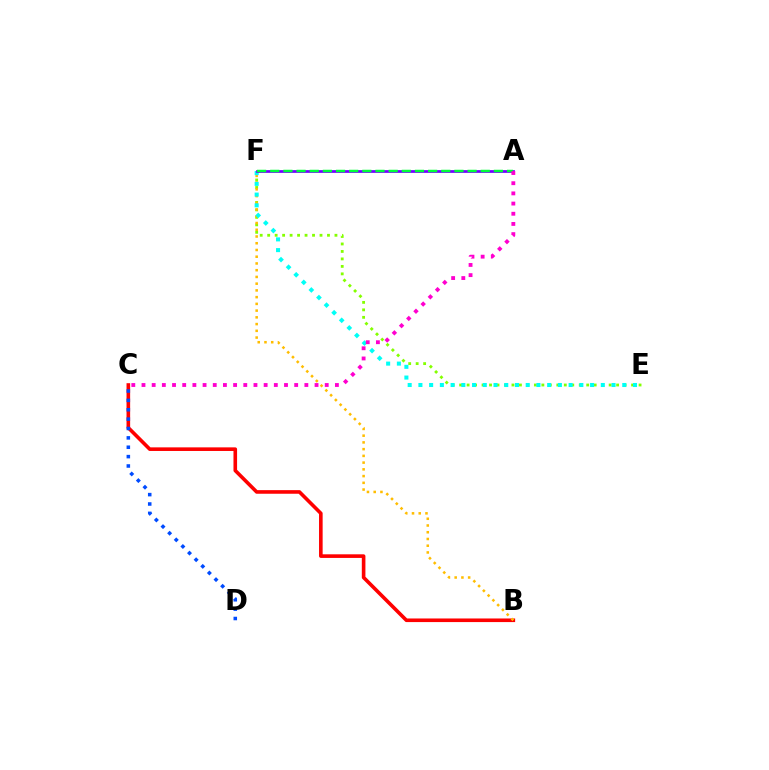{('B', 'C'): [{'color': '#ff0000', 'line_style': 'solid', 'thickness': 2.6}], ('E', 'F'): [{'color': '#84ff00', 'line_style': 'dotted', 'thickness': 2.03}, {'color': '#00fff6', 'line_style': 'dotted', 'thickness': 2.92}], ('B', 'F'): [{'color': '#ffbd00', 'line_style': 'dotted', 'thickness': 1.83}], ('A', 'F'): [{'color': '#7200ff', 'line_style': 'solid', 'thickness': 1.97}, {'color': '#00ff39', 'line_style': 'dashed', 'thickness': 1.79}], ('C', 'D'): [{'color': '#004bff', 'line_style': 'dotted', 'thickness': 2.55}], ('A', 'C'): [{'color': '#ff00cf', 'line_style': 'dotted', 'thickness': 2.77}]}